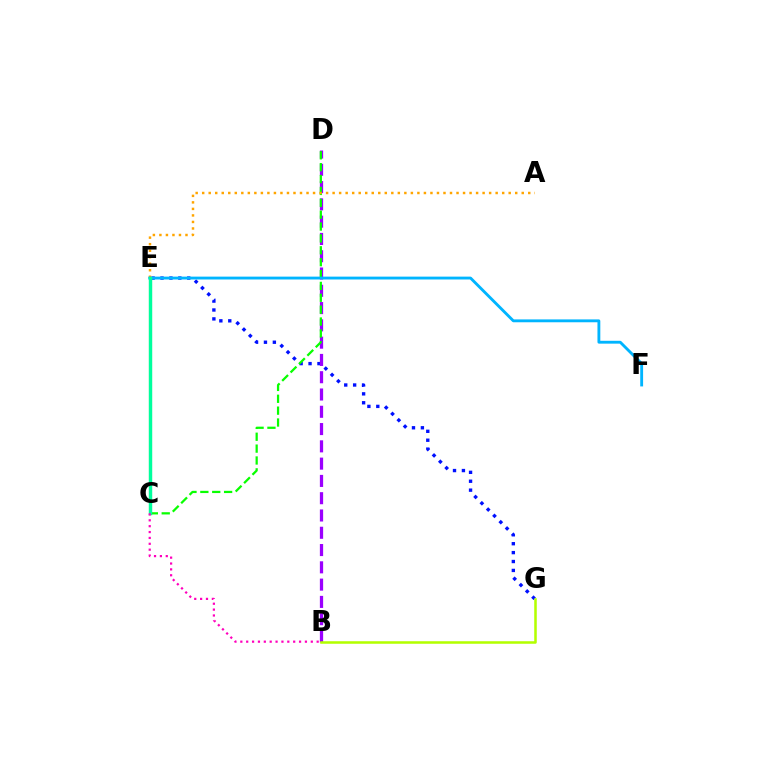{('E', 'G'): [{'color': '#0010ff', 'line_style': 'dotted', 'thickness': 2.42}], ('B', 'D'): [{'color': '#9b00ff', 'line_style': 'dashed', 'thickness': 2.35}], ('C', 'D'): [{'color': '#08ff00', 'line_style': 'dashed', 'thickness': 1.61}], ('C', 'E'): [{'color': '#ff0000', 'line_style': 'solid', 'thickness': 2.19}, {'color': '#00ff9d', 'line_style': 'solid', 'thickness': 2.44}], ('B', 'G'): [{'color': '#b3ff00', 'line_style': 'solid', 'thickness': 1.82}], ('A', 'E'): [{'color': '#ffa500', 'line_style': 'dotted', 'thickness': 1.77}], ('E', 'F'): [{'color': '#00b5ff', 'line_style': 'solid', 'thickness': 2.05}], ('B', 'C'): [{'color': '#ff00bd', 'line_style': 'dotted', 'thickness': 1.6}]}